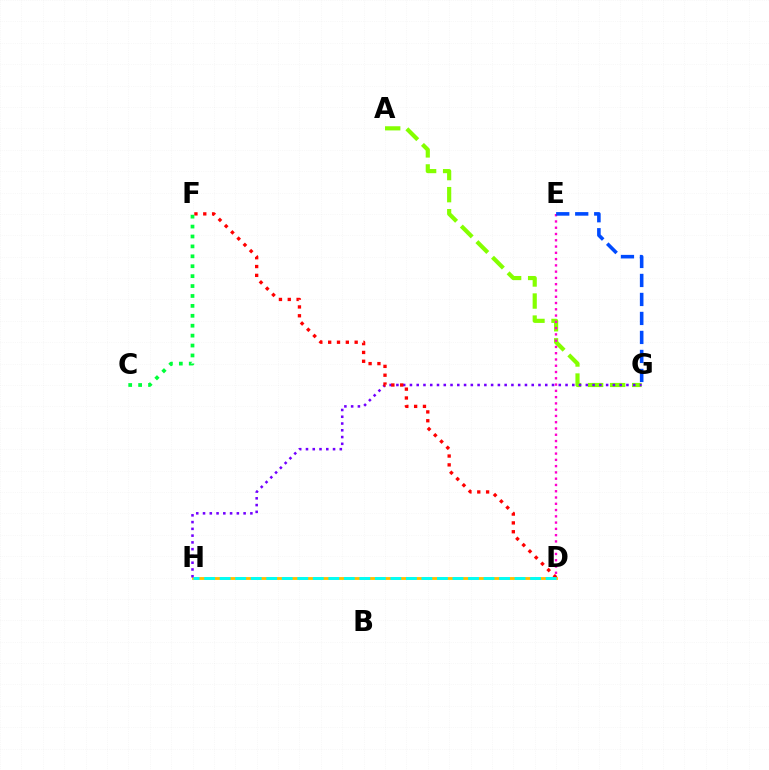{('D', 'H'): [{'color': '#ffbd00', 'line_style': 'solid', 'thickness': 2.04}, {'color': '#00fff6', 'line_style': 'dashed', 'thickness': 2.11}], ('A', 'G'): [{'color': '#84ff00', 'line_style': 'dashed', 'thickness': 3.0}], ('D', 'E'): [{'color': '#ff00cf', 'line_style': 'dotted', 'thickness': 1.7}], ('G', 'H'): [{'color': '#7200ff', 'line_style': 'dotted', 'thickness': 1.84}], ('D', 'F'): [{'color': '#ff0000', 'line_style': 'dotted', 'thickness': 2.4}], ('C', 'F'): [{'color': '#00ff39', 'line_style': 'dotted', 'thickness': 2.69}], ('E', 'G'): [{'color': '#004bff', 'line_style': 'dashed', 'thickness': 2.58}]}